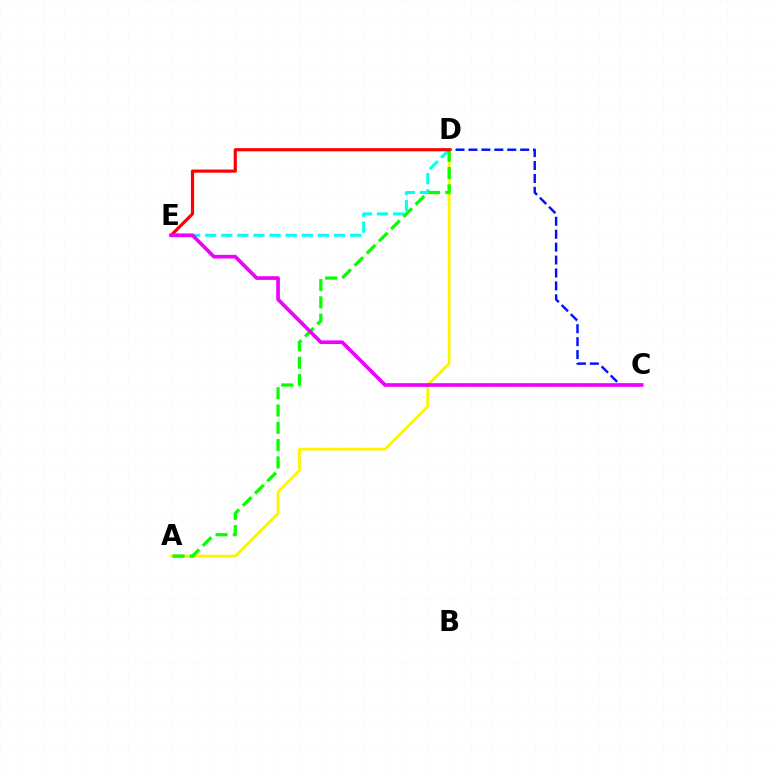{('C', 'D'): [{'color': '#0010ff', 'line_style': 'dashed', 'thickness': 1.76}], ('A', 'D'): [{'color': '#fcf500', 'line_style': 'solid', 'thickness': 2.02}, {'color': '#08ff00', 'line_style': 'dashed', 'thickness': 2.35}], ('D', 'E'): [{'color': '#00fff6', 'line_style': 'dashed', 'thickness': 2.19}, {'color': '#ff0000', 'line_style': 'solid', 'thickness': 2.28}], ('C', 'E'): [{'color': '#ee00ff', 'line_style': 'solid', 'thickness': 2.64}]}